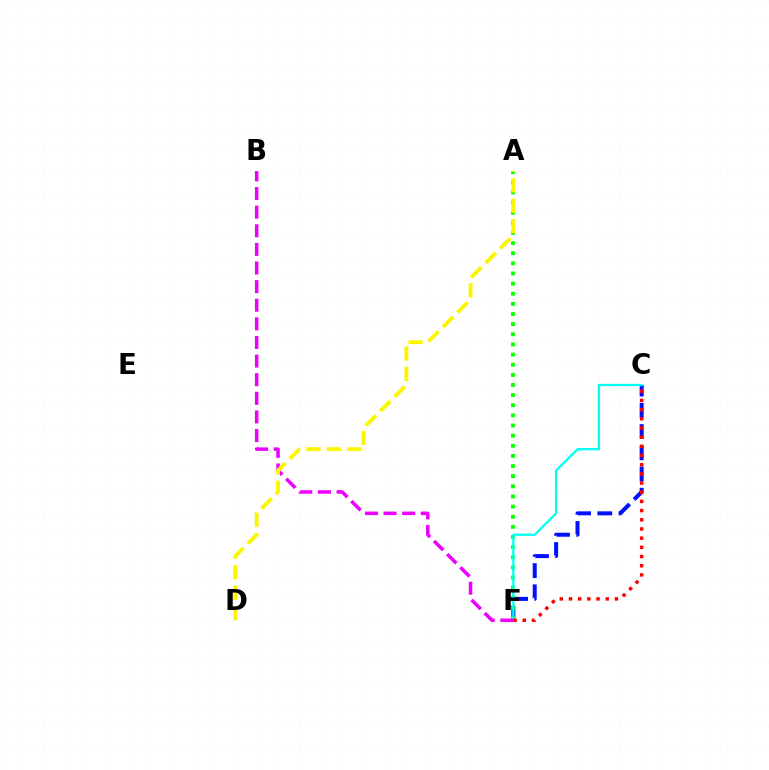{('C', 'F'): [{'color': '#0010ff', 'line_style': 'dashed', 'thickness': 2.88}, {'color': '#00fff6', 'line_style': 'solid', 'thickness': 1.64}, {'color': '#ff0000', 'line_style': 'dotted', 'thickness': 2.5}], ('A', 'F'): [{'color': '#08ff00', 'line_style': 'dotted', 'thickness': 2.75}], ('B', 'F'): [{'color': '#ee00ff', 'line_style': 'dashed', 'thickness': 2.53}], ('A', 'D'): [{'color': '#fcf500', 'line_style': 'dashed', 'thickness': 2.78}]}